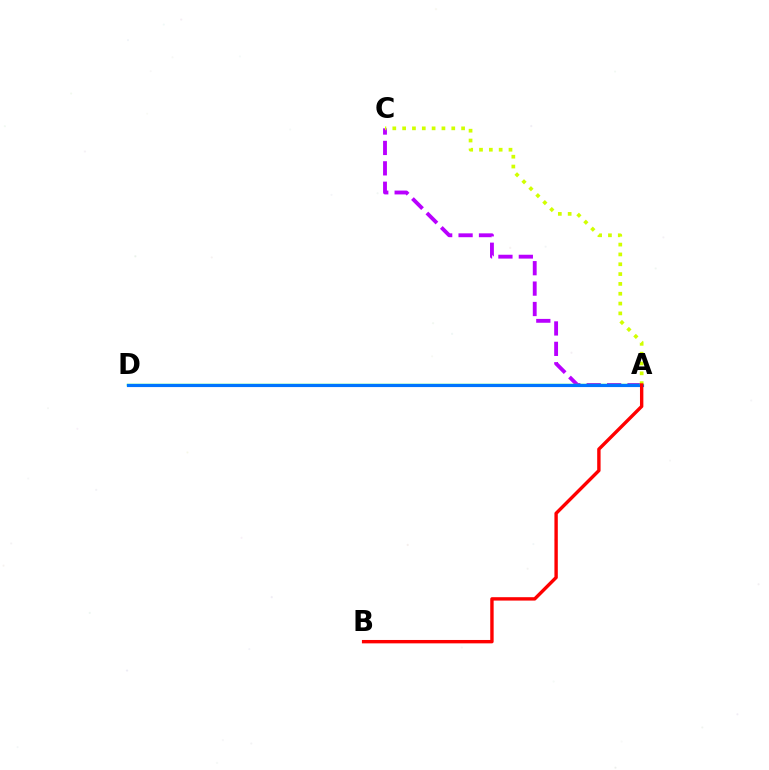{('A', 'C'): [{'color': '#b900ff', 'line_style': 'dashed', 'thickness': 2.77}, {'color': '#d1ff00', 'line_style': 'dotted', 'thickness': 2.67}], ('A', 'D'): [{'color': '#00ff5c', 'line_style': 'solid', 'thickness': 1.74}, {'color': '#0074ff', 'line_style': 'solid', 'thickness': 2.27}], ('A', 'B'): [{'color': '#ff0000', 'line_style': 'solid', 'thickness': 2.44}]}